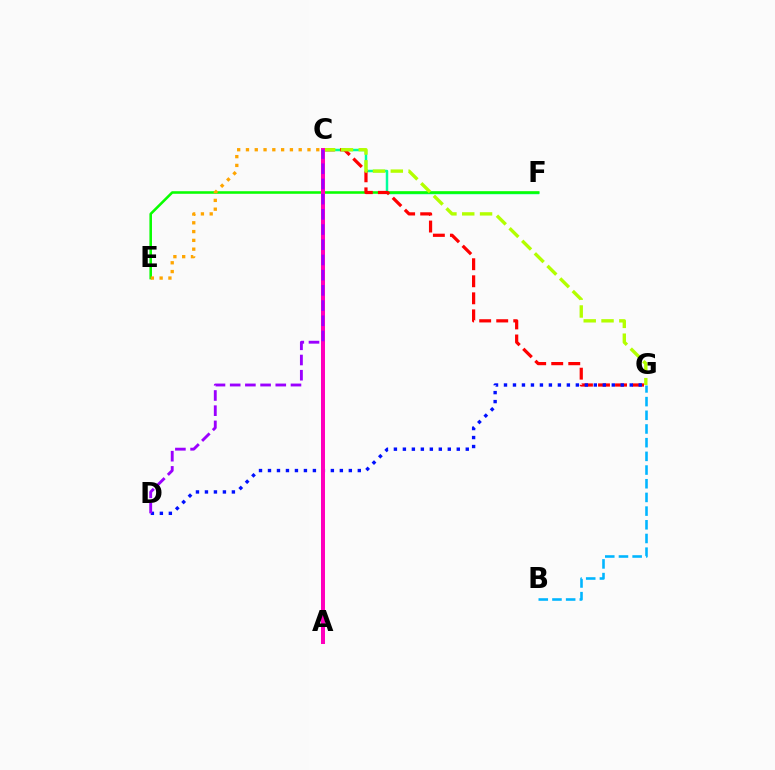{('B', 'G'): [{'color': '#00b5ff', 'line_style': 'dashed', 'thickness': 1.86}], ('C', 'F'): [{'color': '#00ff9d', 'line_style': 'solid', 'thickness': 1.78}], ('E', 'F'): [{'color': '#08ff00', 'line_style': 'solid', 'thickness': 1.85}], ('C', 'G'): [{'color': '#ff0000', 'line_style': 'dashed', 'thickness': 2.32}, {'color': '#b3ff00', 'line_style': 'dashed', 'thickness': 2.42}], ('D', 'G'): [{'color': '#0010ff', 'line_style': 'dotted', 'thickness': 2.44}], ('C', 'E'): [{'color': '#ffa500', 'line_style': 'dotted', 'thickness': 2.39}], ('A', 'C'): [{'color': '#ff00bd', 'line_style': 'solid', 'thickness': 2.88}], ('C', 'D'): [{'color': '#9b00ff', 'line_style': 'dashed', 'thickness': 2.06}]}